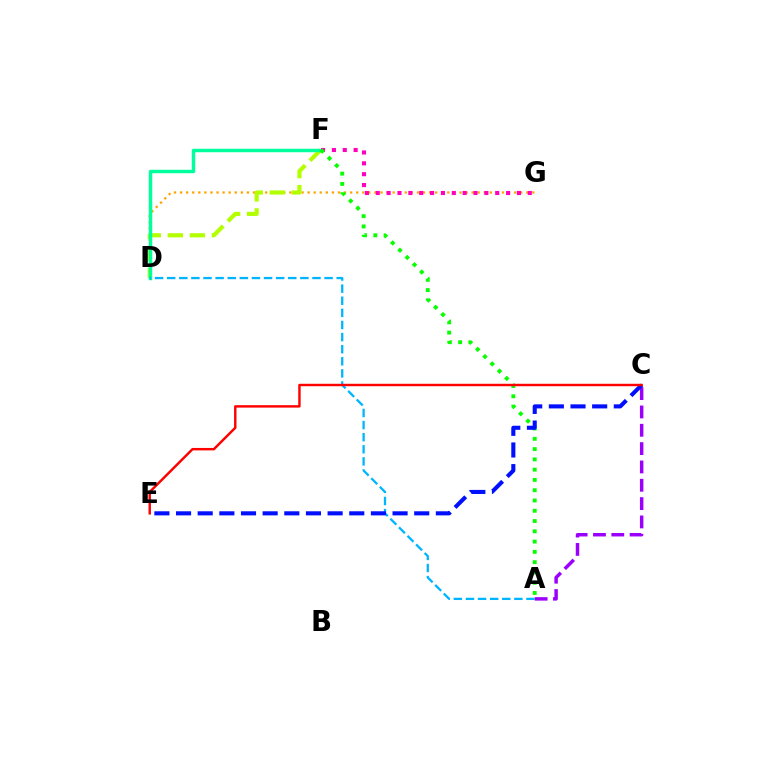{('A', 'C'): [{'color': '#9b00ff', 'line_style': 'dashed', 'thickness': 2.49}], ('D', 'G'): [{'color': '#ffa500', 'line_style': 'dotted', 'thickness': 1.65}], ('D', 'F'): [{'color': '#b3ff00', 'line_style': 'dashed', 'thickness': 2.99}, {'color': '#00ff9d', 'line_style': 'solid', 'thickness': 2.48}], ('F', 'G'): [{'color': '#ff00bd', 'line_style': 'dotted', 'thickness': 2.95}], ('A', 'D'): [{'color': '#00b5ff', 'line_style': 'dashed', 'thickness': 1.64}], ('A', 'F'): [{'color': '#08ff00', 'line_style': 'dotted', 'thickness': 2.79}], ('C', 'E'): [{'color': '#0010ff', 'line_style': 'dashed', 'thickness': 2.94}, {'color': '#ff0000', 'line_style': 'solid', 'thickness': 1.75}]}